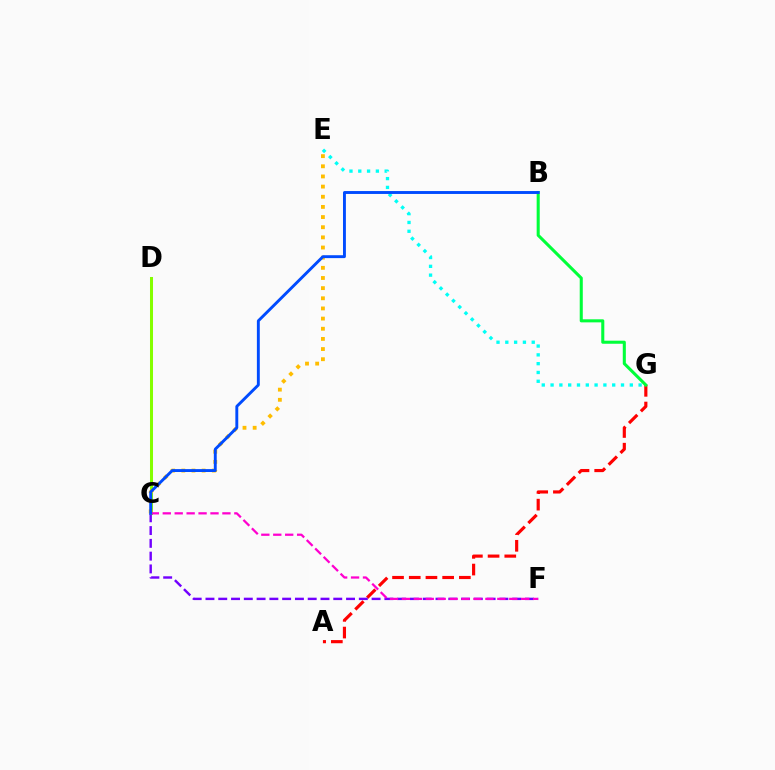{('E', 'G'): [{'color': '#00fff6', 'line_style': 'dotted', 'thickness': 2.39}], ('A', 'G'): [{'color': '#ff0000', 'line_style': 'dashed', 'thickness': 2.27}], ('C', 'F'): [{'color': '#7200ff', 'line_style': 'dashed', 'thickness': 1.74}, {'color': '#ff00cf', 'line_style': 'dashed', 'thickness': 1.62}], ('B', 'G'): [{'color': '#00ff39', 'line_style': 'solid', 'thickness': 2.2}], ('C', 'D'): [{'color': '#84ff00', 'line_style': 'solid', 'thickness': 2.18}], ('C', 'E'): [{'color': '#ffbd00', 'line_style': 'dotted', 'thickness': 2.76}], ('B', 'C'): [{'color': '#004bff', 'line_style': 'solid', 'thickness': 2.09}]}